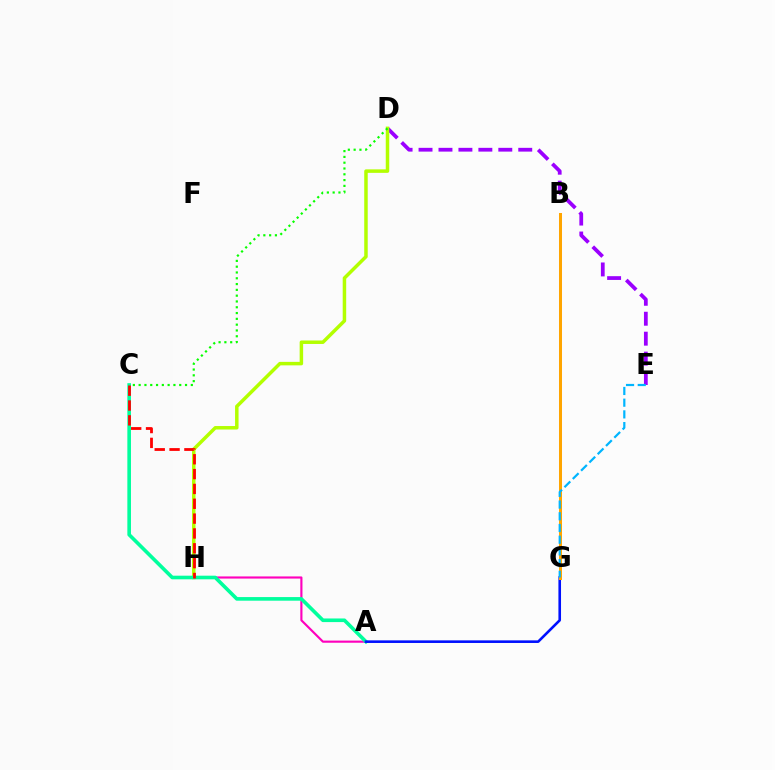{('D', 'E'): [{'color': '#9b00ff', 'line_style': 'dashed', 'thickness': 2.71}], ('A', 'H'): [{'color': '#ff00bd', 'line_style': 'solid', 'thickness': 1.54}], ('D', 'H'): [{'color': '#b3ff00', 'line_style': 'solid', 'thickness': 2.51}], ('A', 'C'): [{'color': '#00ff9d', 'line_style': 'solid', 'thickness': 2.61}], ('C', 'D'): [{'color': '#08ff00', 'line_style': 'dotted', 'thickness': 1.58}], ('C', 'H'): [{'color': '#ff0000', 'line_style': 'dashed', 'thickness': 2.02}], ('A', 'G'): [{'color': '#0010ff', 'line_style': 'solid', 'thickness': 1.88}], ('B', 'G'): [{'color': '#ffa500', 'line_style': 'solid', 'thickness': 2.17}], ('E', 'G'): [{'color': '#00b5ff', 'line_style': 'dashed', 'thickness': 1.59}]}